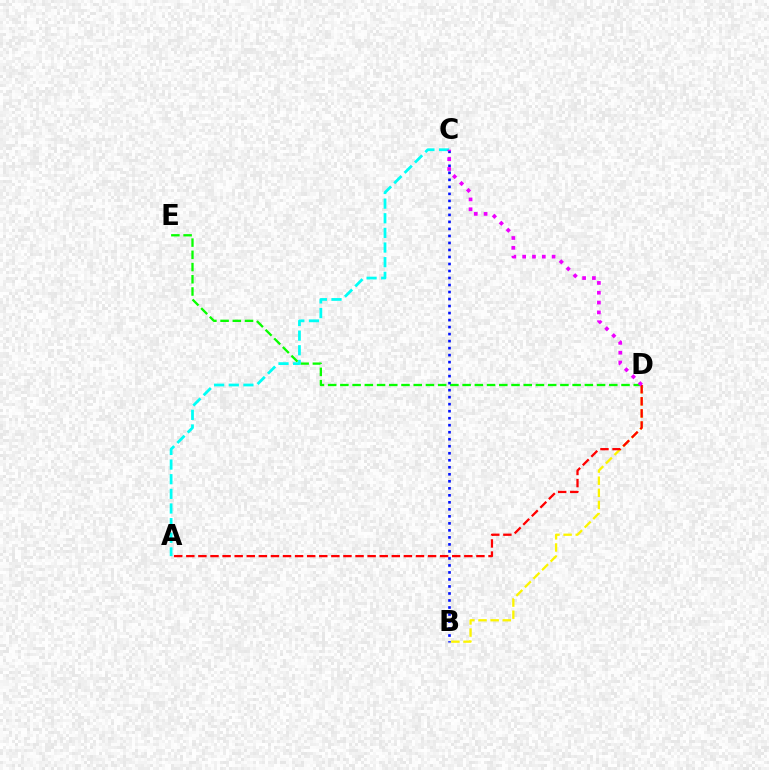{('B', 'D'): [{'color': '#fcf500', 'line_style': 'dashed', 'thickness': 1.65}], ('D', 'E'): [{'color': '#08ff00', 'line_style': 'dashed', 'thickness': 1.66}], ('A', 'D'): [{'color': '#ff0000', 'line_style': 'dashed', 'thickness': 1.64}], ('B', 'C'): [{'color': '#0010ff', 'line_style': 'dotted', 'thickness': 1.9}], ('A', 'C'): [{'color': '#00fff6', 'line_style': 'dashed', 'thickness': 1.99}], ('C', 'D'): [{'color': '#ee00ff', 'line_style': 'dotted', 'thickness': 2.67}]}